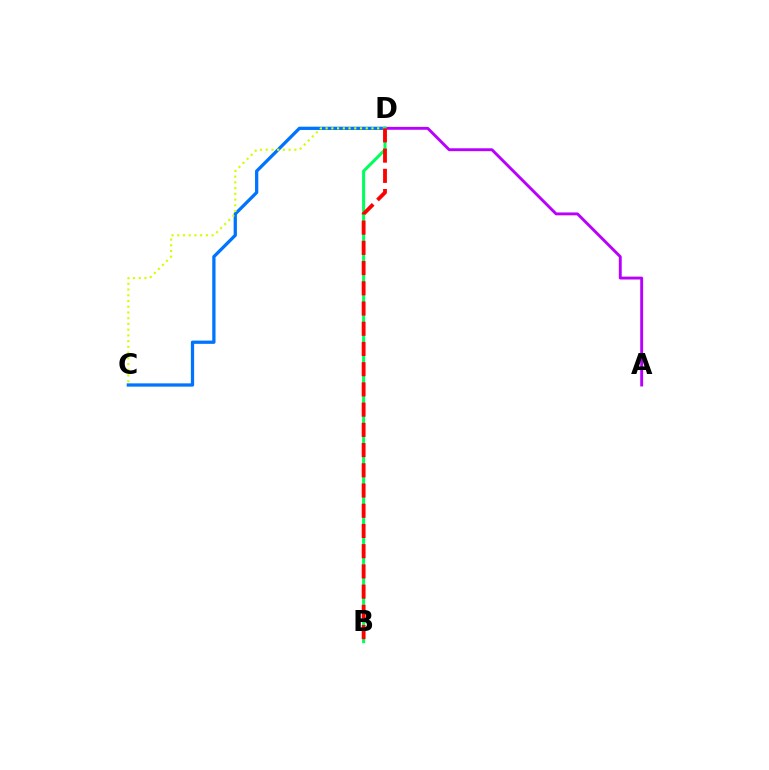{('A', 'D'): [{'color': '#b900ff', 'line_style': 'solid', 'thickness': 2.08}], ('C', 'D'): [{'color': '#0074ff', 'line_style': 'solid', 'thickness': 2.35}, {'color': '#d1ff00', 'line_style': 'dotted', 'thickness': 1.56}], ('B', 'D'): [{'color': '#00ff5c', 'line_style': 'solid', 'thickness': 2.19}, {'color': '#ff0000', 'line_style': 'dashed', 'thickness': 2.75}]}